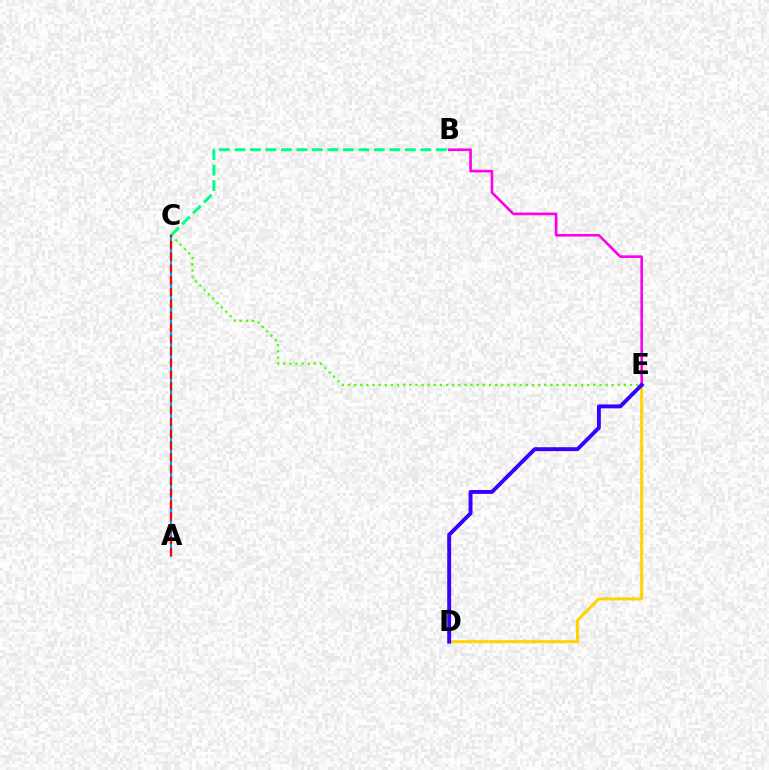{('A', 'C'): [{'color': '#009eff', 'line_style': 'solid', 'thickness': 1.56}, {'color': '#ff0000', 'line_style': 'dashed', 'thickness': 1.6}], ('B', 'C'): [{'color': '#00ff86', 'line_style': 'dashed', 'thickness': 2.1}], ('D', 'E'): [{'color': '#ffd500', 'line_style': 'solid', 'thickness': 2.18}, {'color': '#3700ff', 'line_style': 'solid', 'thickness': 2.81}], ('C', 'E'): [{'color': '#4fff00', 'line_style': 'dotted', 'thickness': 1.67}], ('B', 'E'): [{'color': '#ff00ed', 'line_style': 'solid', 'thickness': 1.9}]}